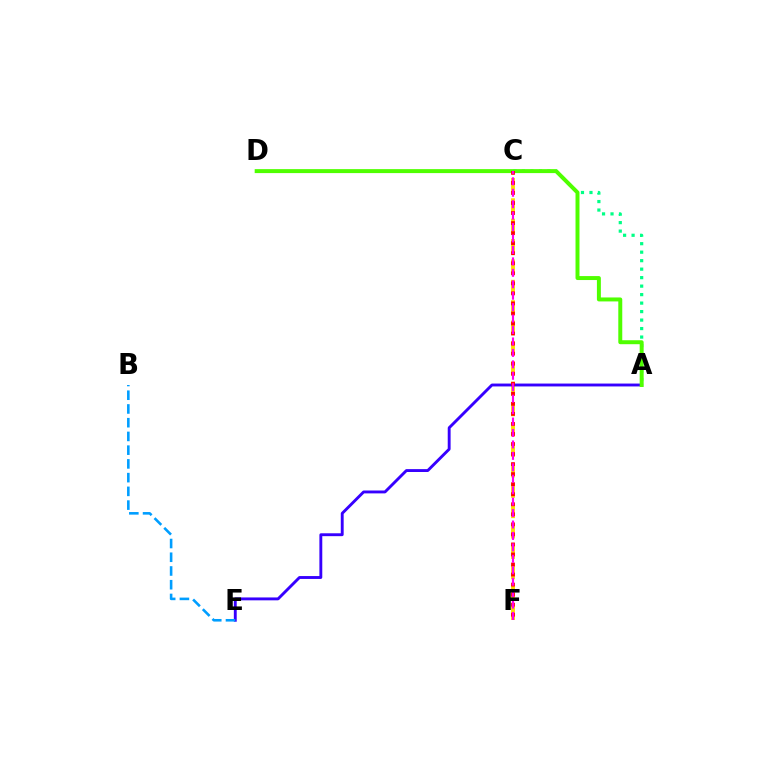{('A', 'C'): [{'color': '#00ff86', 'line_style': 'dotted', 'thickness': 2.31}], ('C', 'F'): [{'color': '#ffd500', 'line_style': 'dashed', 'thickness': 2.77}, {'color': '#ff0000', 'line_style': 'dotted', 'thickness': 2.73}, {'color': '#ff00ed', 'line_style': 'dashed', 'thickness': 1.55}], ('A', 'E'): [{'color': '#3700ff', 'line_style': 'solid', 'thickness': 2.08}], ('A', 'D'): [{'color': '#4fff00', 'line_style': 'solid', 'thickness': 2.85}], ('B', 'E'): [{'color': '#009eff', 'line_style': 'dashed', 'thickness': 1.87}]}